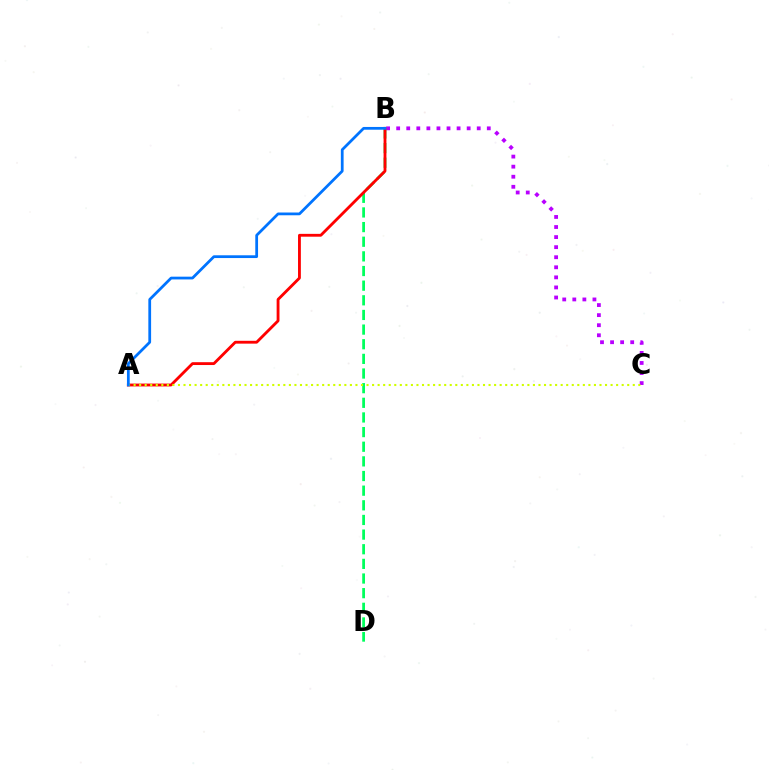{('B', 'D'): [{'color': '#00ff5c', 'line_style': 'dashed', 'thickness': 1.99}], ('B', 'C'): [{'color': '#b900ff', 'line_style': 'dotted', 'thickness': 2.74}], ('A', 'B'): [{'color': '#ff0000', 'line_style': 'solid', 'thickness': 2.04}, {'color': '#0074ff', 'line_style': 'solid', 'thickness': 1.99}], ('A', 'C'): [{'color': '#d1ff00', 'line_style': 'dotted', 'thickness': 1.51}]}